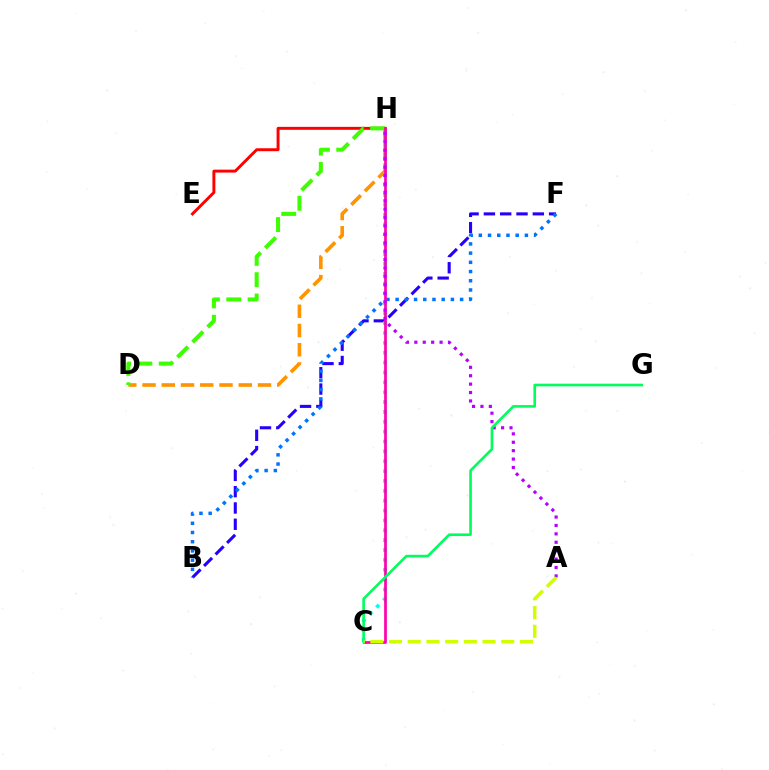{('B', 'F'): [{'color': '#2500ff', 'line_style': 'dashed', 'thickness': 2.22}, {'color': '#0074ff', 'line_style': 'dotted', 'thickness': 2.5}], ('E', 'H'): [{'color': '#ff0000', 'line_style': 'solid', 'thickness': 2.12}], ('D', 'H'): [{'color': '#ff9400', 'line_style': 'dashed', 'thickness': 2.61}, {'color': '#3dff00', 'line_style': 'dashed', 'thickness': 2.9}], ('C', 'H'): [{'color': '#00fff6', 'line_style': 'dotted', 'thickness': 2.68}, {'color': '#ff00ac', 'line_style': 'solid', 'thickness': 1.95}], ('A', 'H'): [{'color': '#b900ff', 'line_style': 'dotted', 'thickness': 2.28}], ('C', 'G'): [{'color': '#00ff5c', 'line_style': 'solid', 'thickness': 1.91}], ('A', 'C'): [{'color': '#d1ff00', 'line_style': 'dashed', 'thickness': 2.54}]}